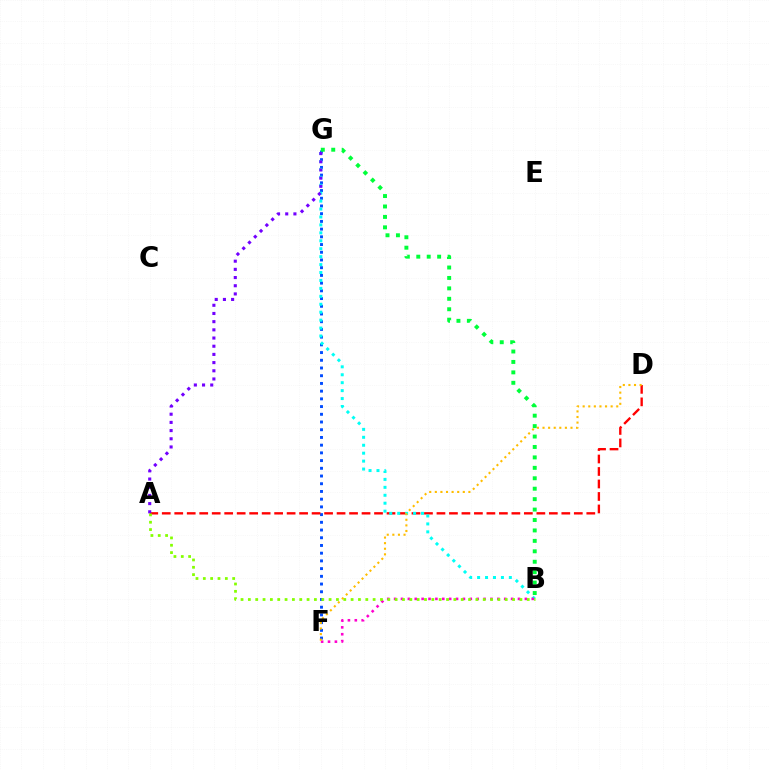{('F', 'G'): [{'color': '#004bff', 'line_style': 'dotted', 'thickness': 2.1}], ('B', 'G'): [{'color': '#00ff39', 'line_style': 'dotted', 'thickness': 2.83}, {'color': '#00fff6', 'line_style': 'dotted', 'thickness': 2.16}], ('A', 'D'): [{'color': '#ff0000', 'line_style': 'dashed', 'thickness': 1.7}], ('B', 'F'): [{'color': '#ff00cf', 'line_style': 'dotted', 'thickness': 1.87}], ('A', 'G'): [{'color': '#7200ff', 'line_style': 'dotted', 'thickness': 2.22}], ('A', 'B'): [{'color': '#84ff00', 'line_style': 'dotted', 'thickness': 1.99}], ('D', 'F'): [{'color': '#ffbd00', 'line_style': 'dotted', 'thickness': 1.52}]}